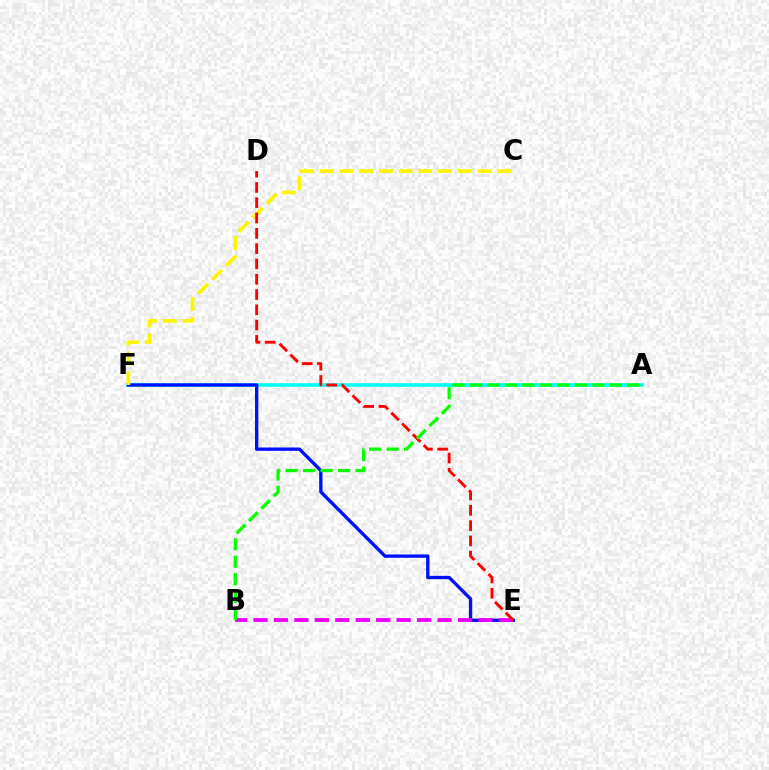{('A', 'F'): [{'color': '#00fff6', 'line_style': 'solid', 'thickness': 2.58}], ('E', 'F'): [{'color': '#0010ff', 'line_style': 'solid', 'thickness': 2.4}], ('B', 'E'): [{'color': '#ee00ff', 'line_style': 'dashed', 'thickness': 2.78}], ('C', 'F'): [{'color': '#fcf500', 'line_style': 'dashed', 'thickness': 2.68}], ('D', 'E'): [{'color': '#ff0000', 'line_style': 'dashed', 'thickness': 2.08}], ('A', 'B'): [{'color': '#08ff00', 'line_style': 'dashed', 'thickness': 2.38}]}